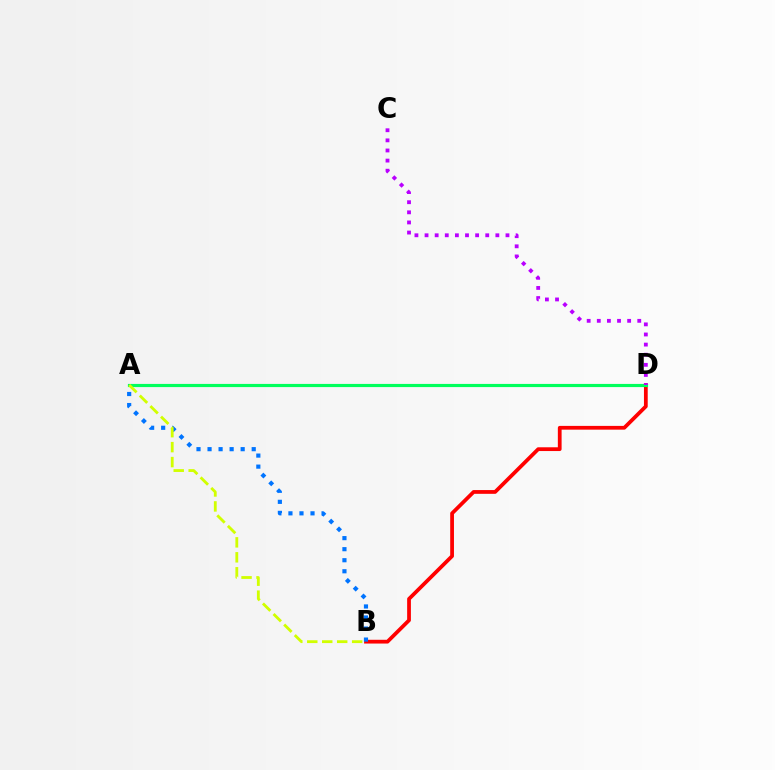{('B', 'D'): [{'color': '#ff0000', 'line_style': 'solid', 'thickness': 2.71}], ('A', 'D'): [{'color': '#00ff5c', 'line_style': 'solid', 'thickness': 2.28}], ('C', 'D'): [{'color': '#b900ff', 'line_style': 'dotted', 'thickness': 2.75}], ('A', 'B'): [{'color': '#0074ff', 'line_style': 'dotted', 'thickness': 3.0}, {'color': '#d1ff00', 'line_style': 'dashed', 'thickness': 2.03}]}